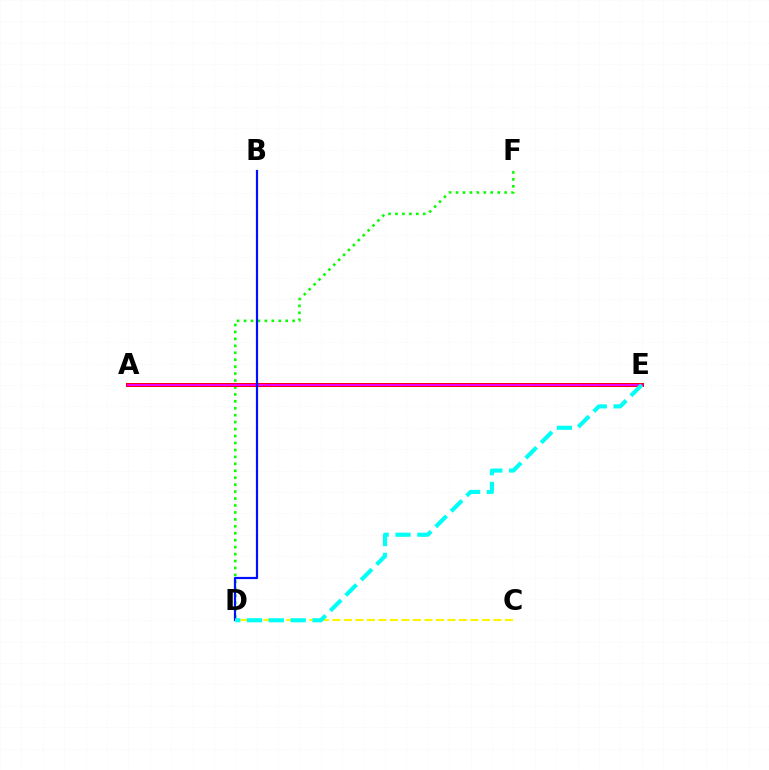{('D', 'F'): [{'color': '#08ff00', 'line_style': 'dotted', 'thickness': 1.89}], ('A', 'E'): [{'color': '#ff0000', 'line_style': 'solid', 'thickness': 2.88}, {'color': '#ee00ff', 'line_style': 'solid', 'thickness': 1.52}], ('B', 'D'): [{'color': '#0010ff', 'line_style': 'solid', 'thickness': 1.59}], ('C', 'D'): [{'color': '#fcf500', 'line_style': 'dashed', 'thickness': 1.56}], ('D', 'E'): [{'color': '#00fff6', 'line_style': 'dashed', 'thickness': 2.97}]}